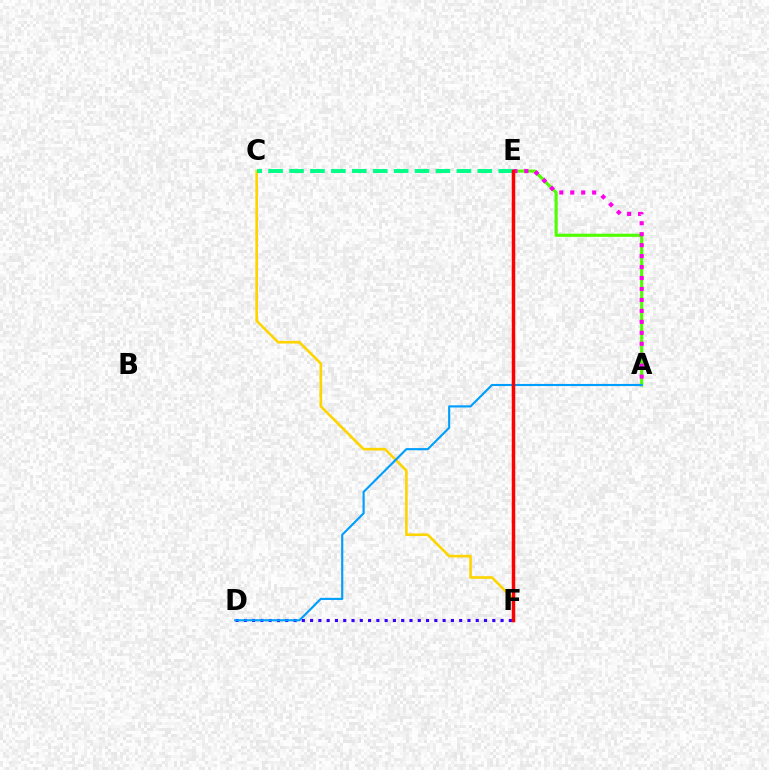{('A', 'E'): [{'color': '#4fff00', 'line_style': 'solid', 'thickness': 2.24}, {'color': '#ff00ed', 'line_style': 'dotted', 'thickness': 2.98}], ('C', 'F'): [{'color': '#ffd500', 'line_style': 'solid', 'thickness': 1.9}], ('D', 'F'): [{'color': '#3700ff', 'line_style': 'dotted', 'thickness': 2.25}], ('A', 'D'): [{'color': '#009eff', 'line_style': 'solid', 'thickness': 1.54}], ('C', 'E'): [{'color': '#00ff86', 'line_style': 'dashed', 'thickness': 2.84}], ('E', 'F'): [{'color': '#ff0000', 'line_style': 'solid', 'thickness': 2.51}]}